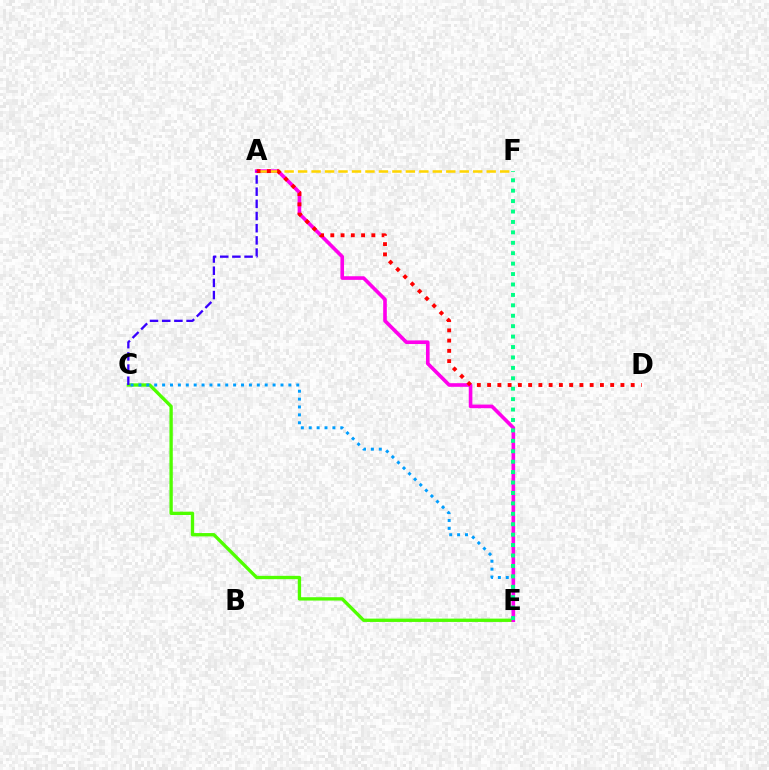{('C', 'E'): [{'color': '#4fff00', 'line_style': 'solid', 'thickness': 2.4}, {'color': '#009eff', 'line_style': 'dotted', 'thickness': 2.14}], ('A', 'E'): [{'color': '#ff00ed', 'line_style': 'solid', 'thickness': 2.61}], ('E', 'F'): [{'color': '#00ff86', 'line_style': 'dotted', 'thickness': 2.83}], ('A', 'F'): [{'color': '#ffd500', 'line_style': 'dashed', 'thickness': 1.83}], ('A', 'D'): [{'color': '#ff0000', 'line_style': 'dotted', 'thickness': 2.79}], ('A', 'C'): [{'color': '#3700ff', 'line_style': 'dashed', 'thickness': 1.65}]}